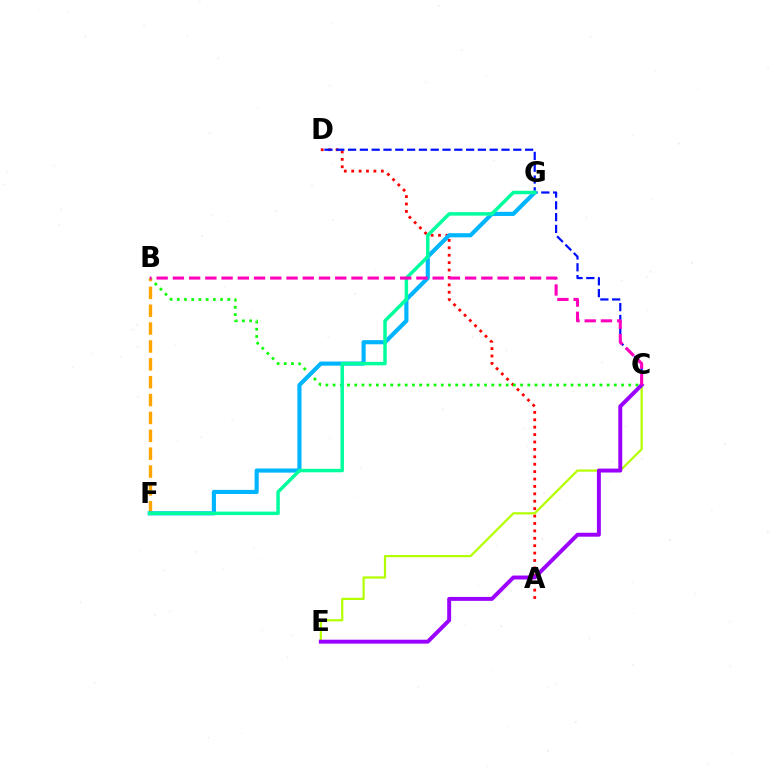{('A', 'D'): [{'color': '#ff0000', 'line_style': 'dotted', 'thickness': 2.01}], ('B', 'C'): [{'color': '#08ff00', 'line_style': 'dotted', 'thickness': 1.96}, {'color': '#ff00bd', 'line_style': 'dashed', 'thickness': 2.21}], ('C', 'D'): [{'color': '#0010ff', 'line_style': 'dashed', 'thickness': 1.6}], ('C', 'E'): [{'color': '#b3ff00', 'line_style': 'solid', 'thickness': 1.6}, {'color': '#9b00ff', 'line_style': 'solid', 'thickness': 2.83}], ('B', 'F'): [{'color': '#ffa500', 'line_style': 'dashed', 'thickness': 2.43}], ('F', 'G'): [{'color': '#00b5ff', 'line_style': 'solid', 'thickness': 2.98}, {'color': '#00ff9d', 'line_style': 'solid', 'thickness': 2.5}]}